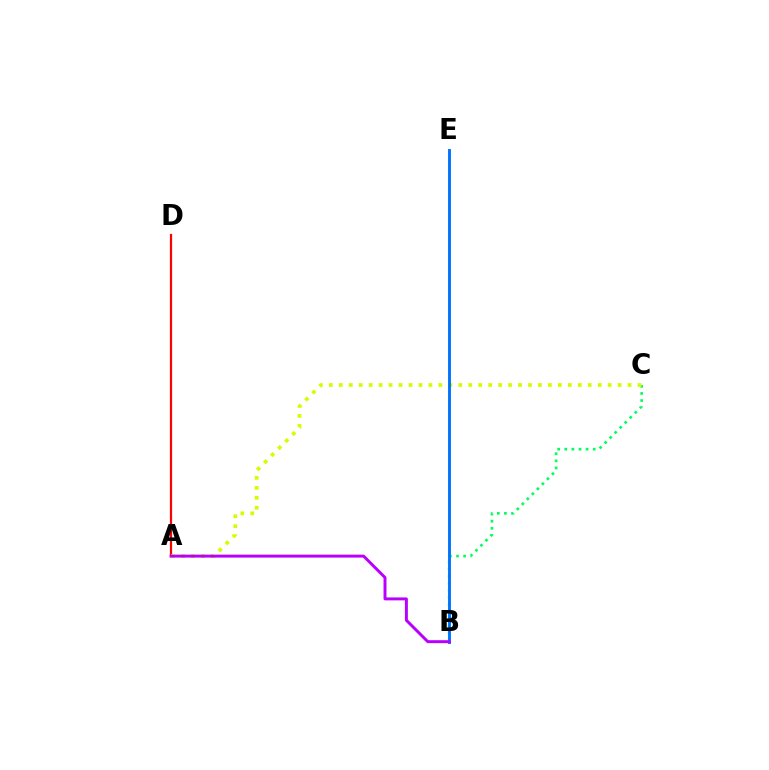{('B', 'C'): [{'color': '#00ff5c', 'line_style': 'dotted', 'thickness': 1.93}], ('A', 'D'): [{'color': '#ff0000', 'line_style': 'solid', 'thickness': 1.61}], ('A', 'C'): [{'color': '#d1ff00', 'line_style': 'dotted', 'thickness': 2.71}], ('B', 'E'): [{'color': '#0074ff', 'line_style': 'solid', 'thickness': 2.09}], ('A', 'B'): [{'color': '#b900ff', 'line_style': 'solid', 'thickness': 2.13}]}